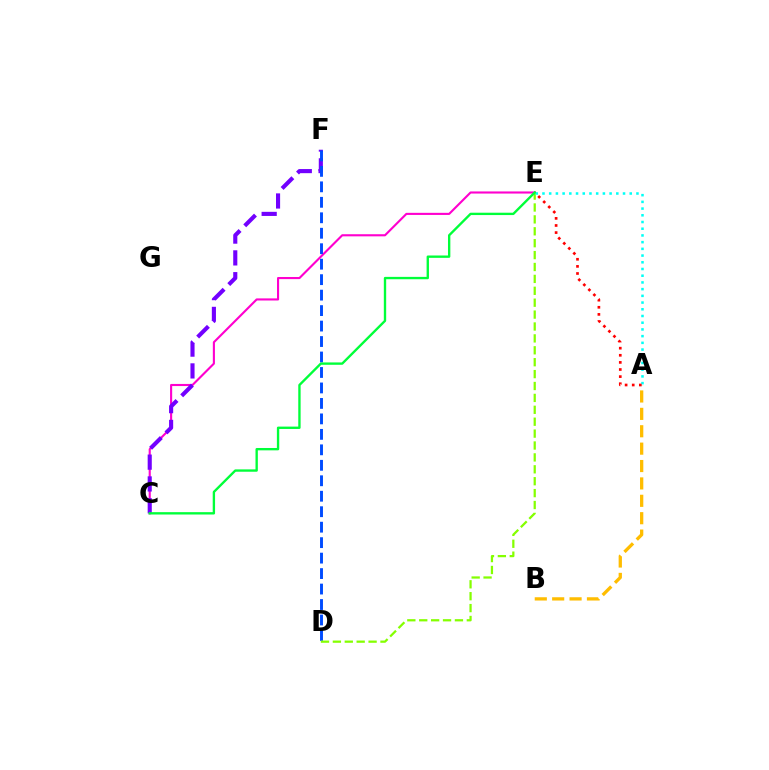{('A', 'B'): [{'color': '#ffbd00', 'line_style': 'dashed', 'thickness': 2.36}], ('C', 'E'): [{'color': '#ff00cf', 'line_style': 'solid', 'thickness': 1.52}, {'color': '#00ff39', 'line_style': 'solid', 'thickness': 1.7}], ('C', 'F'): [{'color': '#7200ff', 'line_style': 'dashed', 'thickness': 2.96}], ('D', 'F'): [{'color': '#004bff', 'line_style': 'dashed', 'thickness': 2.1}], ('D', 'E'): [{'color': '#84ff00', 'line_style': 'dashed', 'thickness': 1.62}], ('A', 'E'): [{'color': '#00fff6', 'line_style': 'dotted', 'thickness': 1.82}, {'color': '#ff0000', 'line_style': 'dotted', 'thickness': 1.93}]}